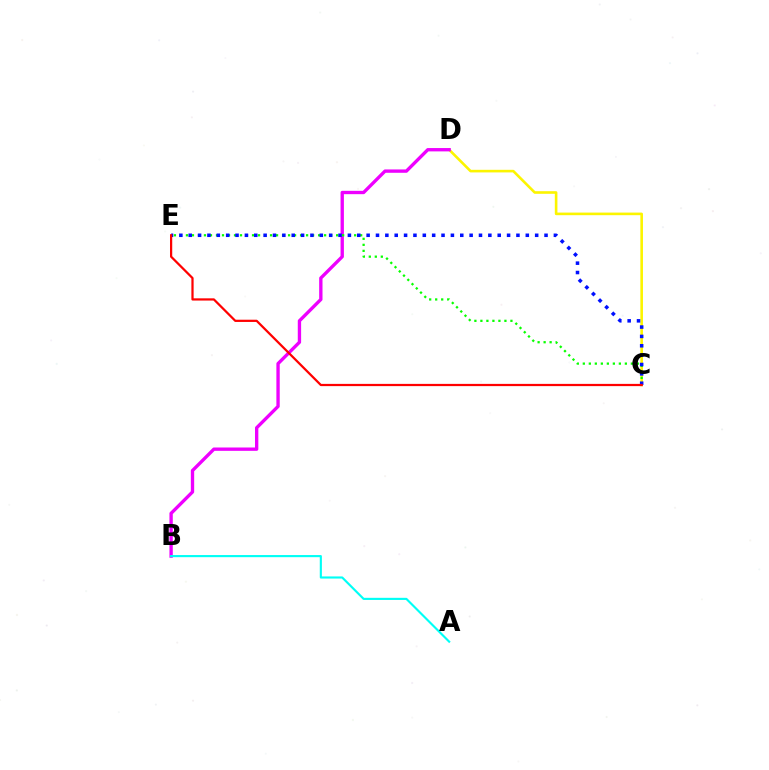{('C', 'D'): [{'color': '#fcf500', 'line_style': 'solid', 'thickness': 1.88}], ('B', 'D'): [{'color': '#ee00ff', 'line_style': 'solid', 'thickness': 2.41}], ('C', 'E'): [{'color': '#08ff00', 'line_style': 'dotted', 'thickness': 1.63}, {'color': '#0010ff', 'line_style': 'dotted', 'thickness': 2.54}, {'color': '#ff0000', 'line_style': 'solid', 'thickness': 1.61}], ('A', 'B'): [{'color': '#00fff6', 'line_style': 'solid', 'thickness': 1.54}]}